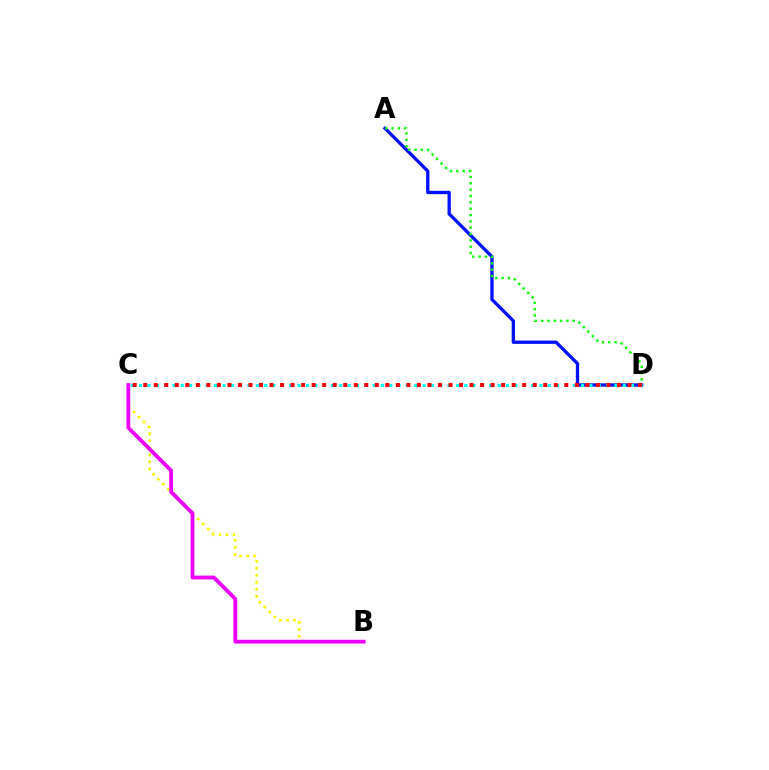{('B', 'C'): [{'color': '#fcf500', 'line_style': 'dotted', 'thickness': 1.91}, {'color': '#ee00ff', 'line_style': 'solid', 'thickness': 2.72}], ('A', 'D'): [{'color': '#0010ff', 'line_style': 'solid', 'thickness': 2.38}, {'color': '#08ff00', 'line_style': 'dotted', 'thickness': 1.72}], ('C', 'D'): [{'color': '#00fff6', 'line_style': 'dotted', 'thickness': 2.27}, {'color': '#ff0000', 'line_style': 'dotted', 'thickness': 2.86}]}